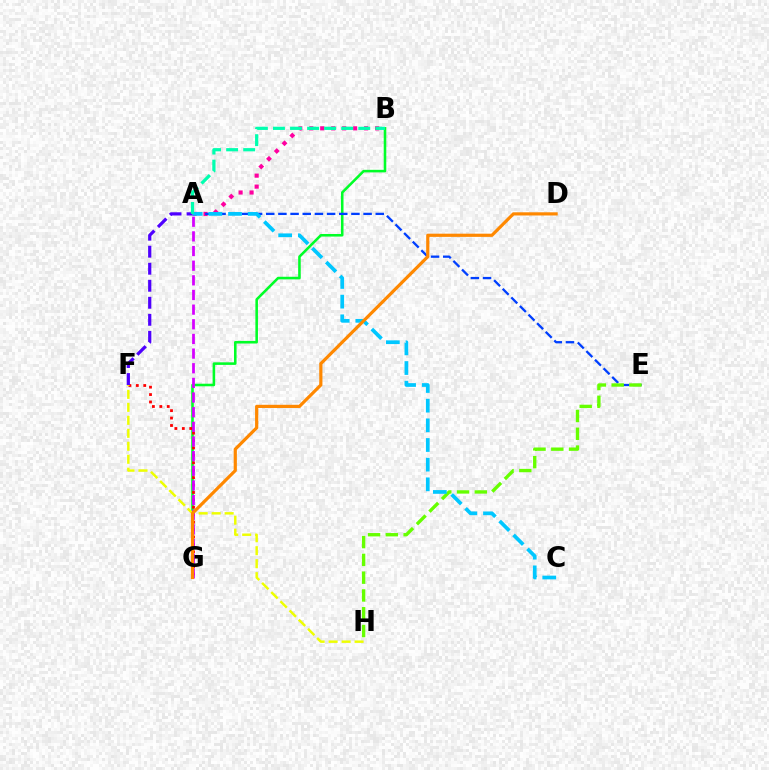{('B', 'G'): [{'color': '#00ff27', 'line_style': 'solid', 'thickness': 1.85}], ('A', 'B'): [{'color': '#ff00a0', 'line_style': 'dotted', 'thickness': 2.98}, {'color': '#00ffaf', 'line_style': 'dashed', 'thickness': 2.32}], ('F', 'G'): [{'color': '#ff0000', 'line_style': 'dotted', 'thickness': 2.02}], ('A', 'E'): [{'color': '#003fff', 'line_style': 'dashed', 'thickness': 1.65}], ('E', 'H'): [{'color': '#66ff00', 'line_style': 'dashed', 'thickness': 2.42}], ('F', 'H'): [{'color': '#eeff00', 'line_style': 'dashed', 'thickness': 1.76}], ('A', 'F'): [{'color': '#4f00ff', 'line_style': 'dashed', 'thickness': 2.31}], ('A', 'C'): [{'color': '#00c7ff', 'line_style': 'dashed', 'thickness': 2.67}], ('A', 'G'): [{'color': '#d600ff', 'line_style': 'dashed', 'thickness': 1.99}], ('D', 'G'): [{'color': '#ff8800', 'line_style': 'solid', 'thickness': 2.3}]}